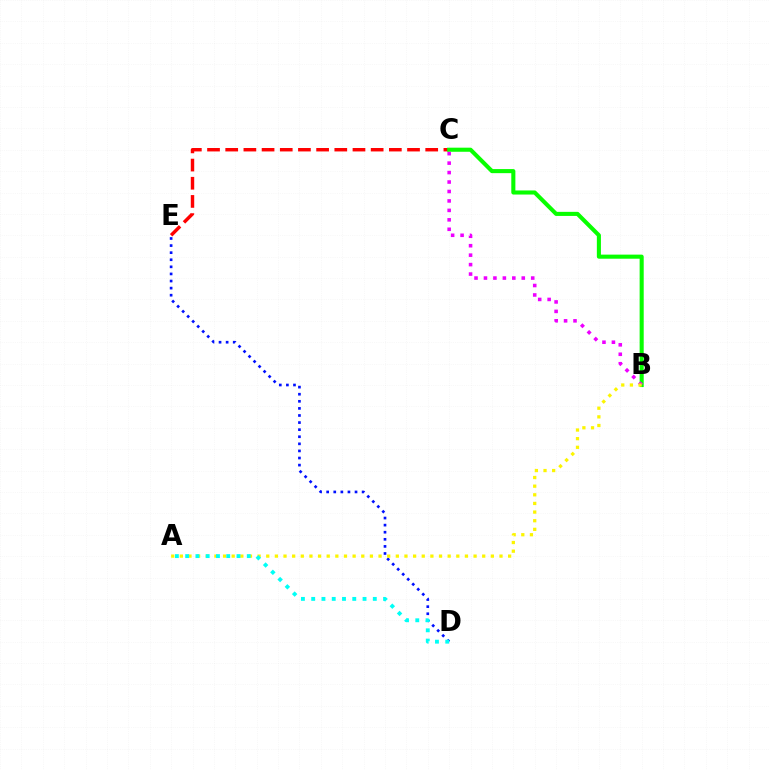{('C', 'E'): [{'color': '#ff0000', 'line_style': 'dashed', 'thickness': 2.47}], ('D', 'E'): [{'color': '#0010ff', 'line_style': 'dotted', 'thickness': 1.93}], ('B', 'C'): [{'color': '#08ff00', 'line_style': 'solid', 'thickness': 2.94}, {'color': '#ee00ff', 'line_style': 'dotted', 'thickness': 2.57}], ('A', 'B'): [{'color': '#fcf500', 'line_style': 'dotted', 'thickness': 2.35}], ('A', 'D'): [{'color': '#00fff6', 'line_style': 'dotted', 'thickness': 2.79}]}